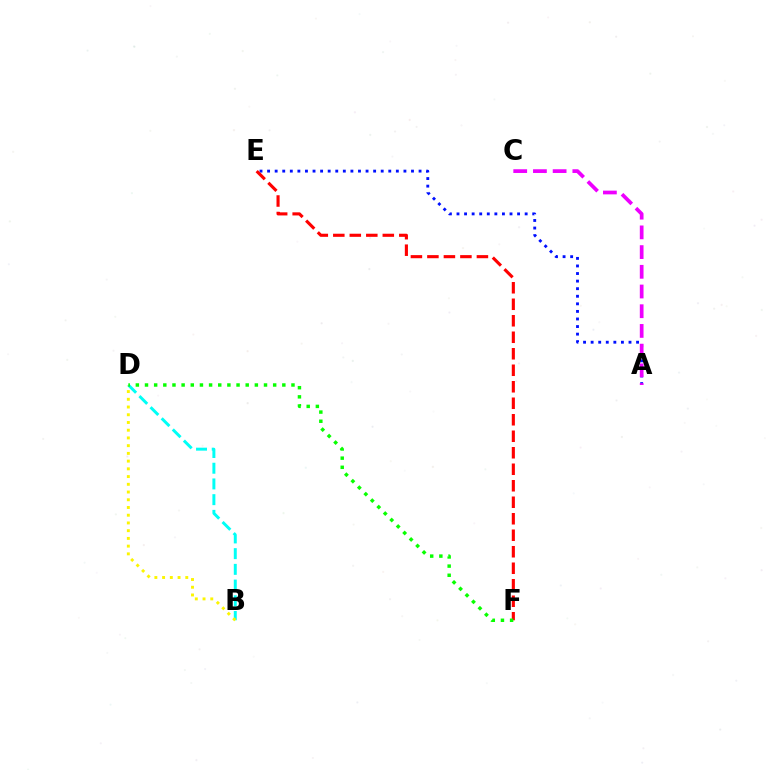{('A', 'E'): [{'color': '#0010ff', 'line_style': 'dotted', 'thickness': 2.06}], ('E', 'F'): [{'color': '#ff0000', 'line_style': 'dashed', 'thickness': 2.24}], ('B', 'D'): [{'color': '#00fff6', 'line_style': 'dashed', 'thickness': 2.13}, {'color': '#fcf500', 'line_style': 'dotted', 'thickness': 2.1}], ('A', 'C'): [{'color': '#ee00ff', 'line_style': 'dashed', 'thickness': 2.68}], ('D', 'F'): [{'color': '#08ff00', 'line_style': 'dotted', 'thickness': 2.49}]}